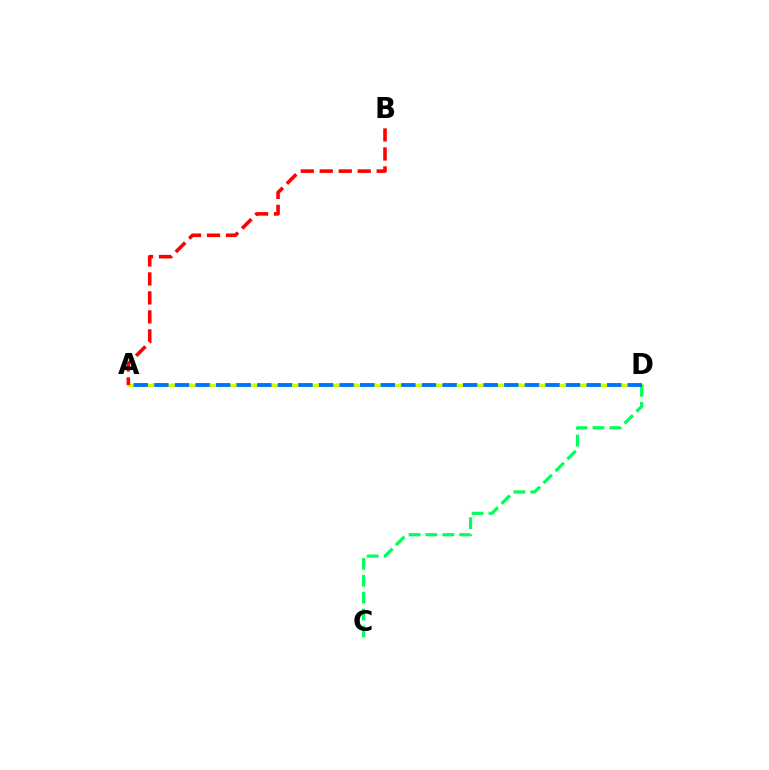{('A', 'D'): [{'color': '#b900ff', 'line_style': 'dotted', 'thickness': 1.72}, {'color': '#d1ff00', 'line_style': 'solid', 'thickness': 2.25}, {'color': '#0074ff', 'line_style': 'dashed', 'thickness': 2.8}], ('A', 'B'): [{'color': '#ff0000', 'line_style': 'dashed', 'thickness': 2.58}], ('C', 'D'): [{'color': '#00ff5c', 'line_style': 'dashed', 'thickness': 2.29}]}